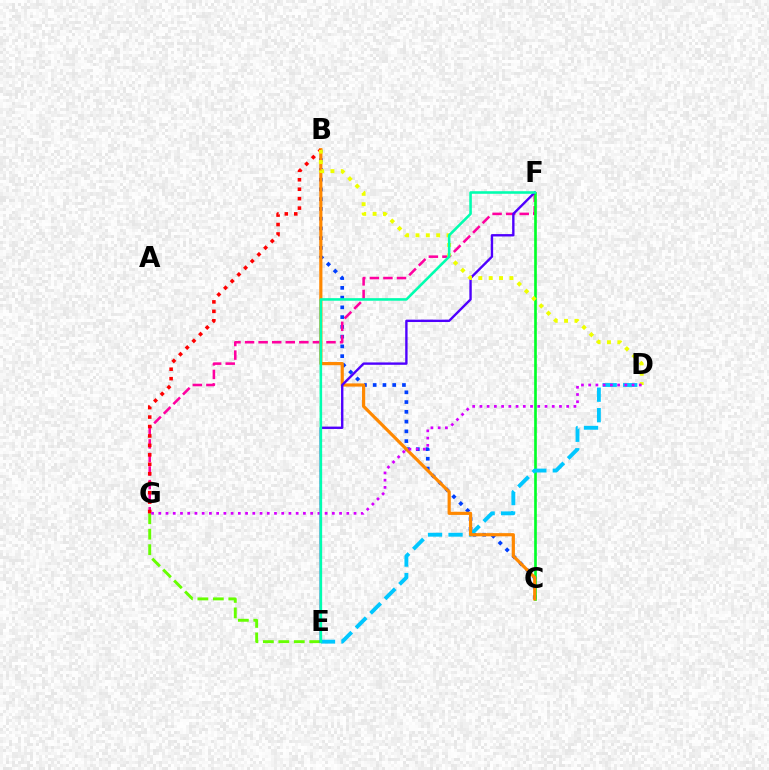{('B', 'C'): [{'color': '#003fff', 'line_style': 'dotted', 'thickness': 2.65}, {'color': '#ff8800', 'line_style': 'solid', 'thickness': 2.29}], ('F', 'G'): [{'color': '#ff00a0', 'line_style': 'dashed', 'thickness': 1.84}], ('C', 'F'): [{'color': '#00ff27', 'line_style': 'solid', 'thickness': 1.91}], ('E', 'G'): [{'color': '#66ff00', 'line_style': 'dashed', 'thickness': 2.1}], ('D', 'E'): [{'color': '#00c7ff', 'line_style': 'dashed', 'thickness': 2.78}], ('E', 'F'): [{'color': '#4f00ff', 'line_style': 'solid', 'thickness': 1.71}, {'color': '#00ffaf', 'line_style': 'solid', 'thickness': 1.86}], ('B', 'G'): [{'color': '#ff0000', 'line_style': 'dotted', 'thickness': 2.57}], ('B', 'D'): [{'color': '#eeff00', 'line_style': 'dotted', 'thickness': 2.81}], ('D', 'G'): [{'color': '#d600ff', 'line_style': 'dotted', 'thickness': 1.96}]}